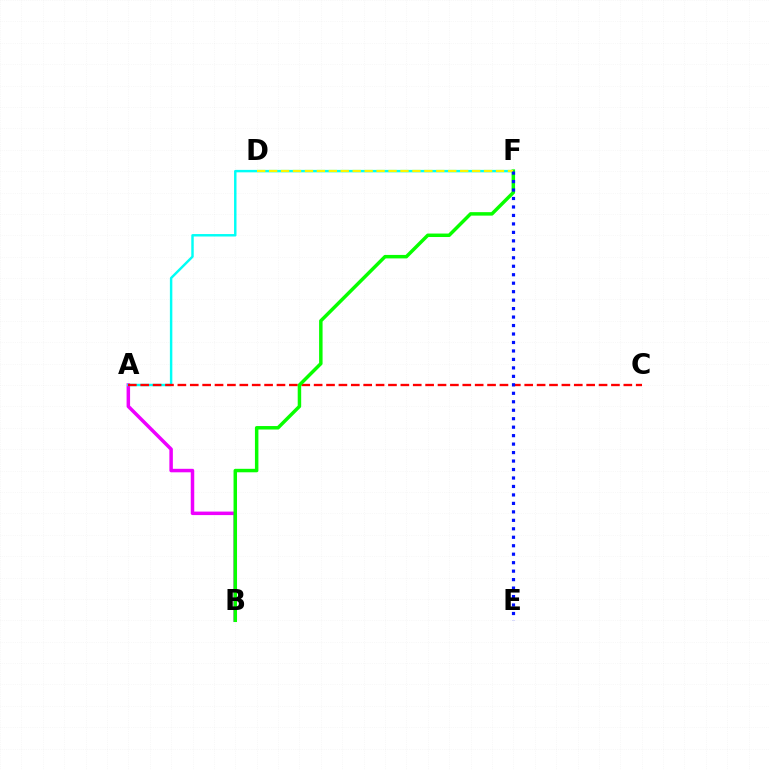{('A', 'B'): [{'color': '#ee00ff', 'line_style': 'solid', 'thickness': 2.52}], ('A', 'F'): [{'color': '#00fff6', 'line_style': 'solid', 'thickness': 1.76}], ('A', 'C'): [{'color': '#ff0000', 'line_style': 'dashed', 'thickness': 1.68}], ('B', 'F'): [{'color': '#08ff00', 'line_style': 'solid', 'thickness': 2.5}], ('D', 'F'): [{'color': '#fcf500', 'line_style': 'dashed', 'thickness': 1.62}], ('E', 'F'): [{'color': '#0010ff', 'line_style': 'dotted', 'thickness': 2.3}]}